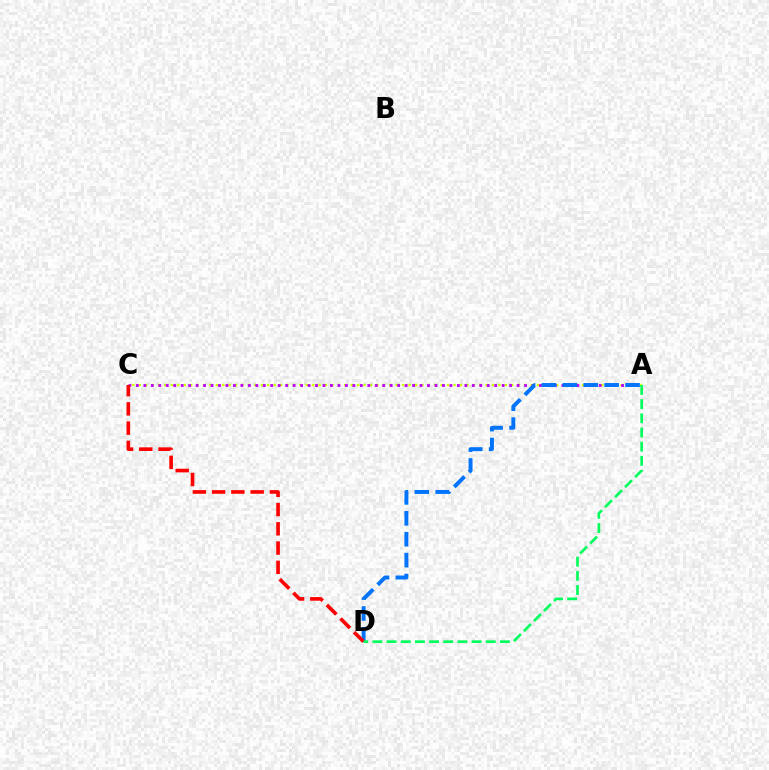{('A', 'C'): [{'color': '#d1ff00', 'line_style': 'dotted', 'thickness': 1.75}, {'color': '#b900ff', 'line_style': 'dotted', 'thickness': 2.03}], ('A', 'D'): [{'color': '#0074ff', 'line_style': 'dashed', 'thickness': 2.84}, {'color': '#00ff5c', 'line_style': 'dashed', 'thickness': 1.92}], ('C', 'D'): [{'color': '#ff0000', 'line_style': 'dashed', 'thickness': 2.62}]}